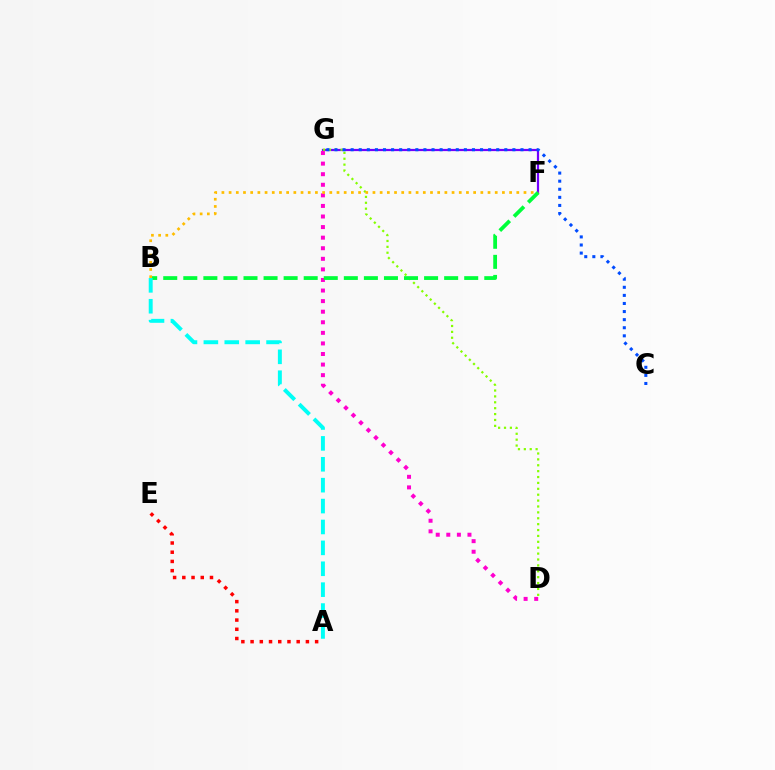{('F', 'G'): [{'color': '#7200ff', 'line_style': 'solid', 'thickness': 1.59}], ('A', 'E'): [{'color': '#ff0000', 'line_style': 'dotted', 'thickness': 2.51}], ('D', 'G'): [{'color': '#ff00cf', 'line_style': 'dotted', 'thickness': 2.87}, {'color': '#84ff00', 'line_style': 'dotted', 'thickness': 1.6}], ('C', 'G'): [{'color': '#004bff', 'line_style': 'dotted', 'thickness': 2.2}], ('B', 'F'): [{'color': '#00ff39', 'line_style': 'dashed', 'thickness': 2.73}, {'color': '#ffbd00', 'line_style': 'dotted', 'thickness': 1.95}], ('A', 'B'): [{'color': '#00fff6', 'line_style': 'dashed', 'thickness': 2.84}]}